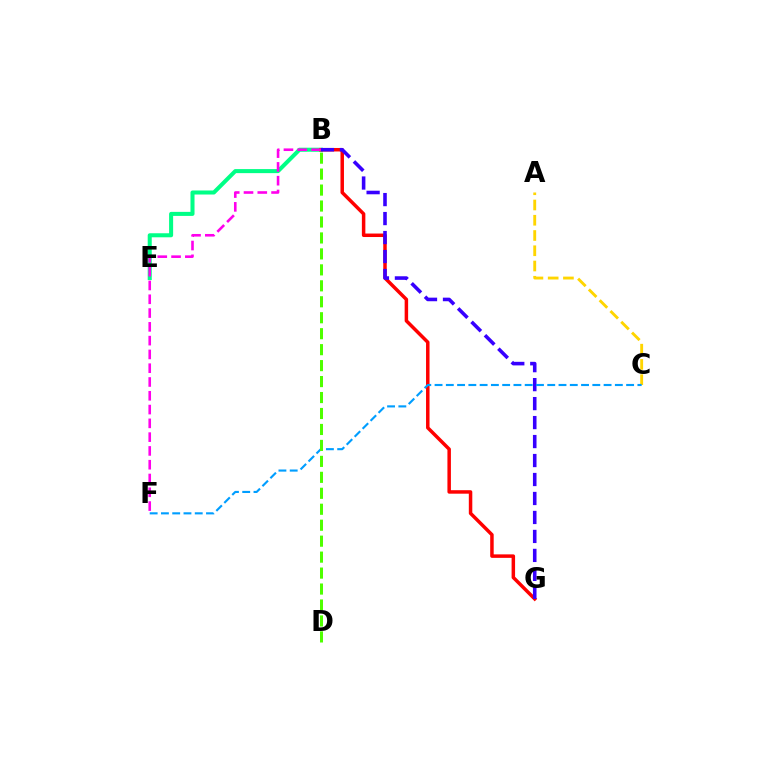{('B', 'E'): [{'color': '#00ff86', 'line_style': 'solid', 'thickness': 2.91}], ('A', 'C'): [{'color': '#ffd500', 'line_style': 'dashed', 'thickness': 2.07}], ('B', 'G'): [{'color': '#ff0000', 'line_style': 'solid', 'thickness': 2.51}, {'color': '#3700ff', 'line_style': 'dashed', 'thickness': 2.58}], ('C', 'F'): [{'color': '#009eff', 'line_style': 'dashed', 'thickness': 1.53}], ('B', 'F'): [{'color': '#ff00ed', 'line_style': 'dashed', 'thickness': 1.87}], ('B', 'D'): [{'color': '#4fff00', 'line_style': 'dashed', 'thickness': 2.17}]}